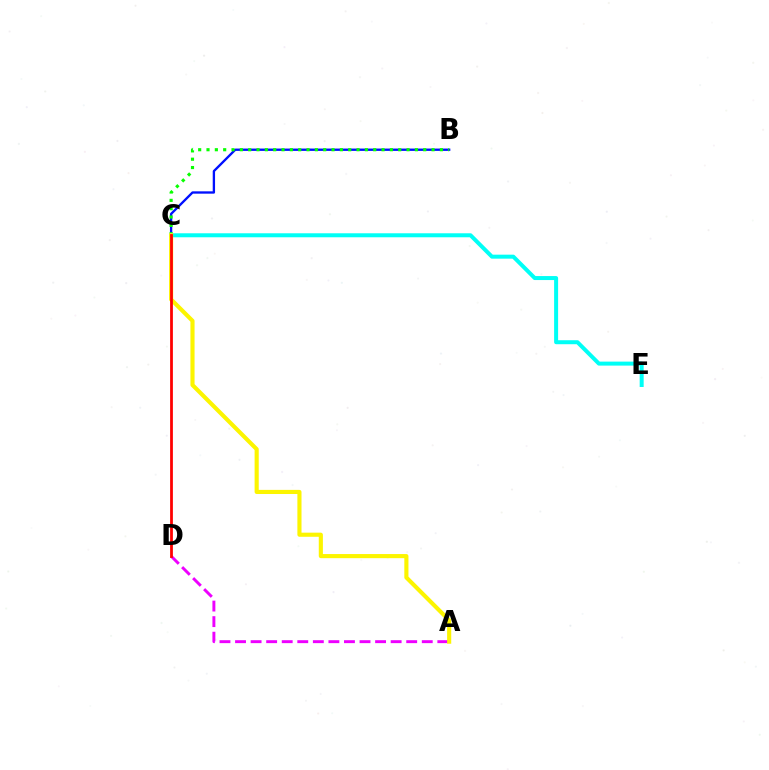{('B', 'C'): [{'color': '#0010ff', 'line_style': 'solid', 'thickness': 1.68}, {'color': '#08ff00', 'line_style': 'dotted', 'thickness': 2.26}], ('A', 'D'): [{'color': '#ee00ff', 'line_style': 'dashed', 'thickness': 2.11}], ('C', 'E'): [{'color': '#00fff6', 'line_style': 'solid', 'thickness': 2.88}], ('A', 'C'): [{'color': '#fcf500', 'line_style': 'solid', 'thickness': 2.97}], ('C', 'D'): [{'color': '#ff0000', 'line_style': 'solid', 'thickness': 1.99}]}